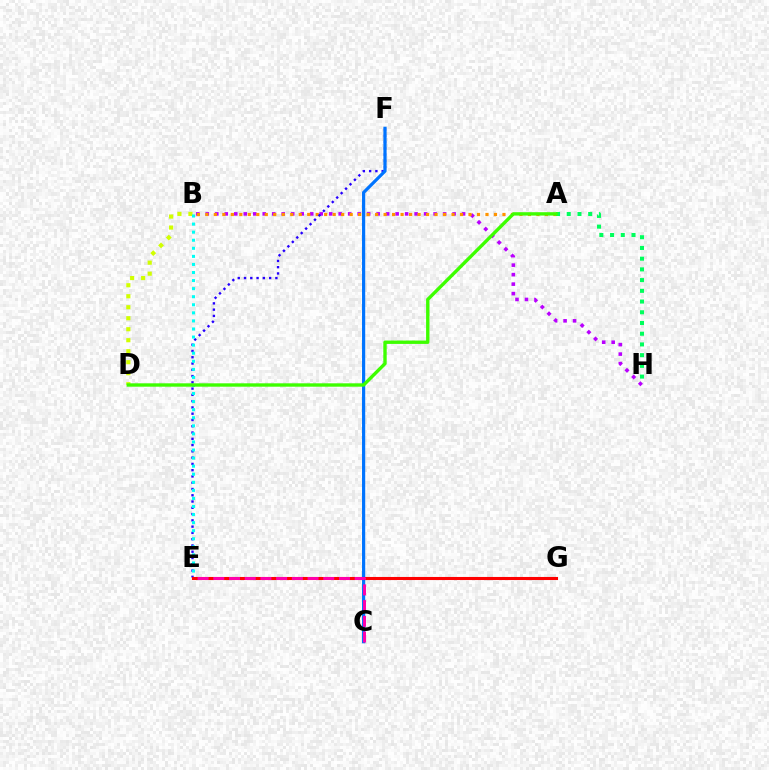{('B', 'H'): [{'color': '#b900ff', 'line_style': 'dotted', 'thickness': 2.58}], ('A', 'B'): [{'color': '#ff9400', 'line_style': 'dotted', 'thickness': 2.31}], ('E', 'F'): [{'color': '#2500ff', 'line_style': 'dotted', 'thickness': 1.7}], ('A', 'H'): [{'color': '#00ff5c', 'line_style': 'dotted', 'thickness': 2.91}], ('B', 'D'): [{'color': '#d1ff00', 'line_style': 'dotted', 'thickness': 2.99}], ('C', 'F'): [{'color': '#0074ff', 'line_style': 'solid', 'thickness': 2.3}], ('B', 'E'): [{'color': '#00fff6', 'line_style': 'dotted', 'thickness': 2.19}], ('E', 'G'): [{'color': '#ff0000', 'line_style': 'solid', 'thickness': 2.22}], ('C', 'E'): [{'color': '#ff00ac', 'line_style': 'dashed', 'thickness': 2.13}], ('A', 'D'): [{'color': '#3dff00', 'line_style': 'solid', 'thickness': 2.43}]}